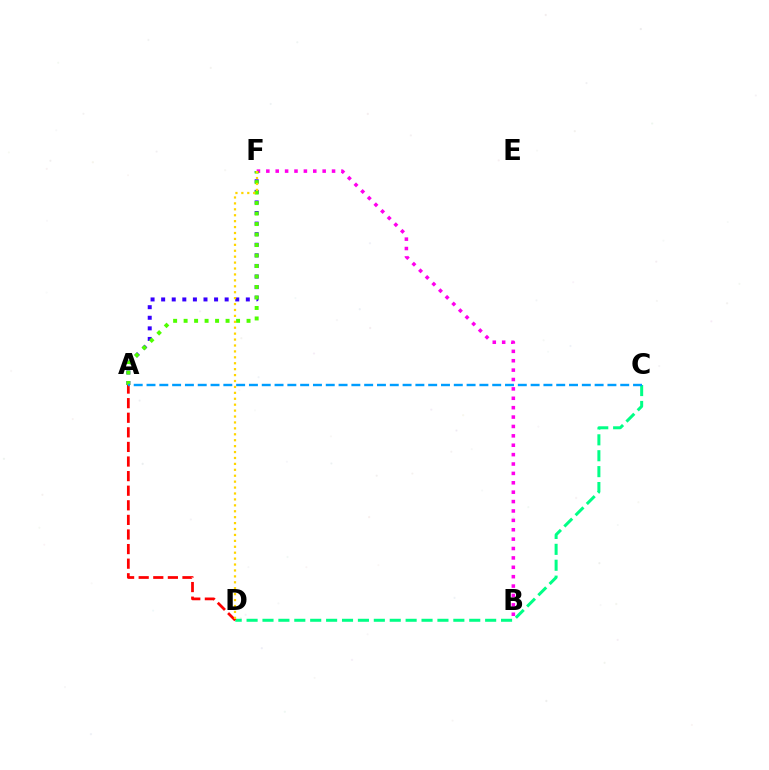{('B', 'F'): [{'color': '#ff00ed', 'line_style': 'dotted', 'thickness': 2.55}], ('A', 'F'): [{'color': '#3700ff', 'line_style': 'dotted', 'thickness': 2.88}, {'color': '#4fff00', 'line_style': 'dotted', 'thickness': 2.85}], ('C', 'D'): [{'color': '#00ff86', 'line_style': 'dashed', 'thickness': 2.16}], ('A', 'D'): [{'color': '#ff0000', 'line_style': 'dashed', 'thickness': 1.98}], ('D', 'F'): [{'color': '#ffd500', 'line_style': 'dotted', 'thickness': 1.61}], ('A', 'C'): [{'color': '#009eff', 'line_style': 'dashed', 'thickness': 1.74}]}